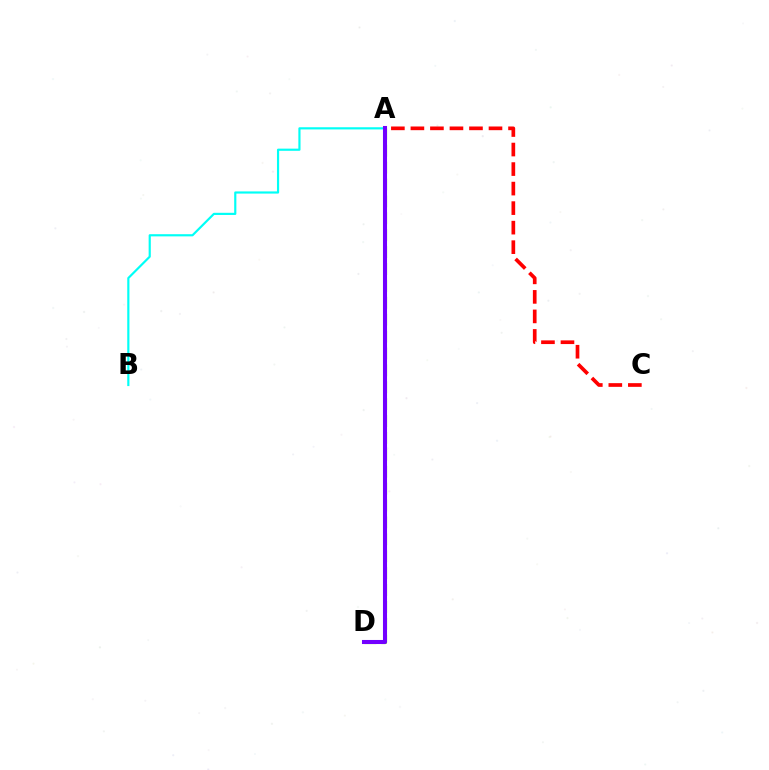{('A', 'C'): [{'color': '#ff0000', 'line_style': 'dashed', 'thickness': 2.65}], ('A', 'D'): [{'color': '#84ff00', 'line_style': 'dashed', 'thickness': 2.3}, {'color': '#7200ff', 'line_style': 'solid', 'thickness': 2.92}], ('A', 'B'): [{'color': '#00fff6', 'line_style': 'solid', 'thickness': 1.56}]}